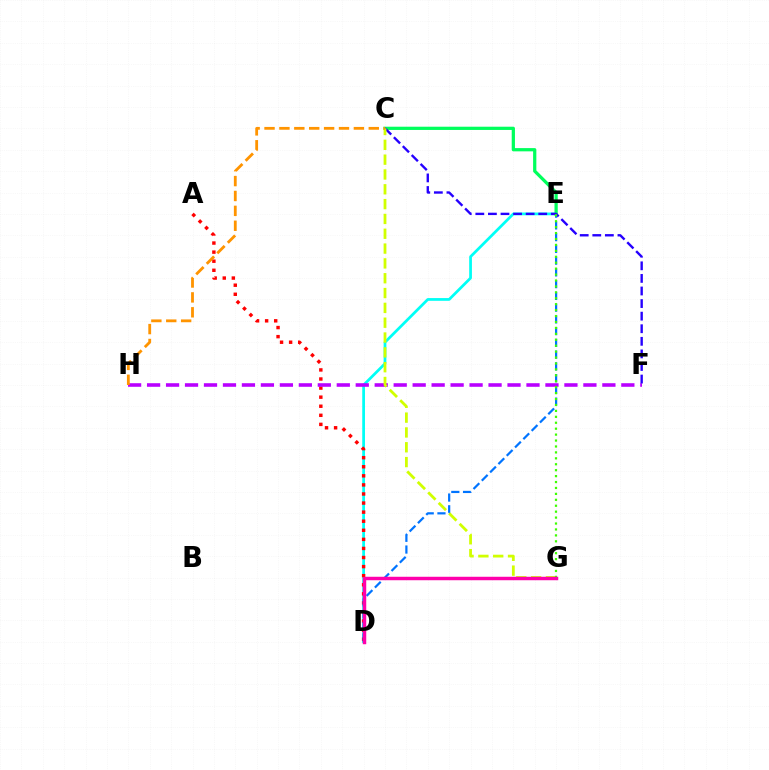{('D', 'E'): [{'color': '#00fff6', 'line_style': 'solid', 'thickness': 1.98}, {'color': '#0074ff', 'line_style': 'dashed', 'thickness': 1.6}], ('A', 'D'): [{'color': '#ff0000', 'line_style': 'dotted', 'thickness': 2.47}], ('F', 'H'): [{'color': '#b900ff', 'line_style': 'dashed', 'thickness': 2.58}], ('C', 'E'): [{'color': '#00ff5c', 'line_style': 'solid', 'thickness': 2.33}], ('C', 'F'): [{'color': '#2500ff', 'line_style': 'dashed', 'thickness': 1.71}], ('C', 'G'): [{'color': '#d1ff00', 'line_style': 'dashed', 'thickness': 2.01}], ('E', 'G'): [{'color': '#3dff00', 'line_style': 'dotted', 'thickness': 1.61}], ('D', 'G'): [{'color': '#ff00ac', 'line_style': 'solid', 'thickness': 2.49}], ('C', 'H'): [{'color': '#ff9400', 'line_style': 'dashed', 'thickness': 2.02}]}